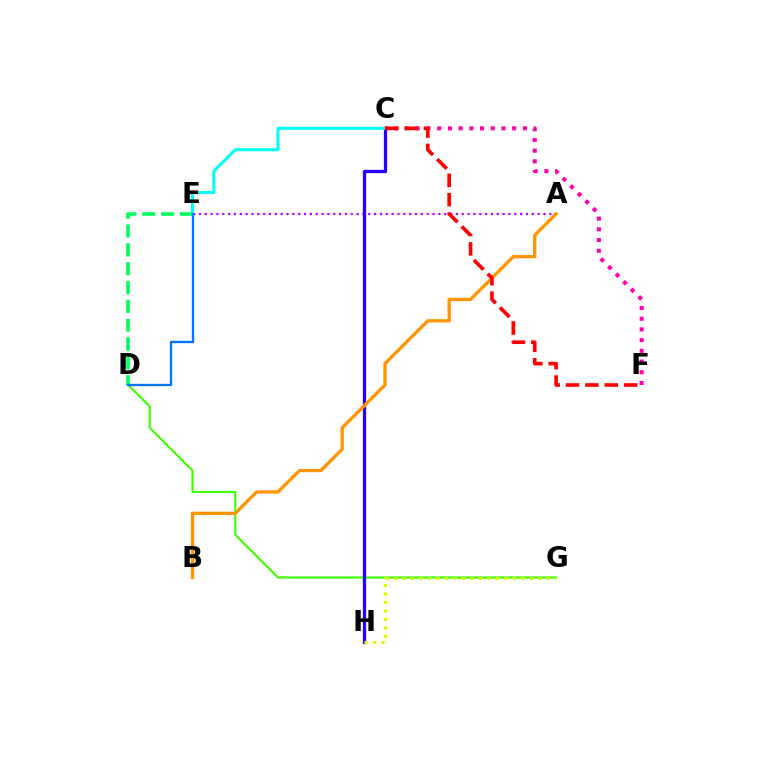{('D', 'G'): [{'color': '#3dff00', 'line_style': 'solid', 'thickness': 1.52}], ('A', 'E'): [{'color': '#b900ff', 'line_style': 'dotted', 'thickness': 1.59}], ('C', 'H'): [{'color': '#2500ff', 'line_style': 'solid', 'thickness': 2.36}], ('G', 'H'): [{'color': '#d1ff00', 'line_style': 'dotted', 'thickness': 2.31}], ('A', 'B'): [{'color': '#ff9400', 'line_style': 'solid', 'thickness': 2.37}], ('C', 'E'): [{'color': '#00fff6', 'line_style': 'solid', 'thickness': 2.17}], ('C', 'F'): [{'color': '#ff00ac', 'line_style': 'dotted', 'thickness': 2.91}, {'color': '#ff0000', 'line_style': 'dashed', 'thickness': 2.63}], ('D', 'E'): [{'color': '#00ff5c', 'line_style': 'dashed', 'thickness': 2.56}, {'color': '#0074ff', 'line_style': 'solid', 'thickness': 1.68}]}